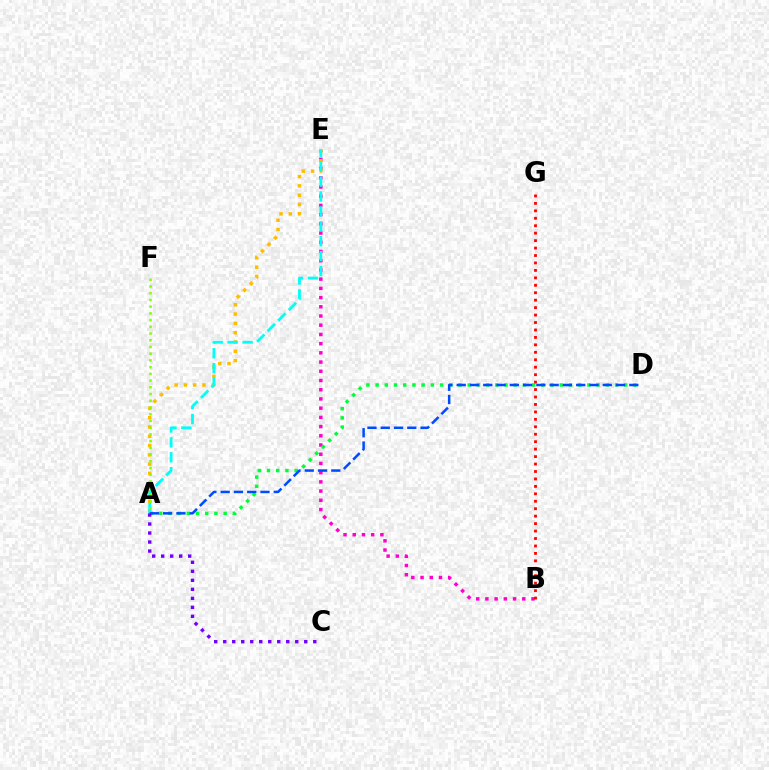{('B', 'E'): [{'color': '#ff00cf', 'line_style': 'dotted', 'thickness': 2.5}], ('A', 'D'): [{'color': '#00ff39', 'line_style': 'dotted', 'thickness': 2.5}, {'color': '#004bff', 'line_style': 'dashed', 'thickness': 1.8}], ('A', 'E'): [{'color': '#ffbd00', 'line_style': 'dotted', 'thickness': 2.53}, {'color': '#00fff6', 'line_style': 'dashed', 'thickness': 2.03}], ('A', 'F'): [{'color': '#84ff00', 'line_style': 'dotted', 'thickness': 1.83}], ('B', 'G'): [{'color': '#ff0000', 'line_style': 'dotted', 'thickness': 2.02}], ('A', 'C'): [{'color': '#7200ff', 'line_style': 'dotted', 'thickness': 2.45}]}